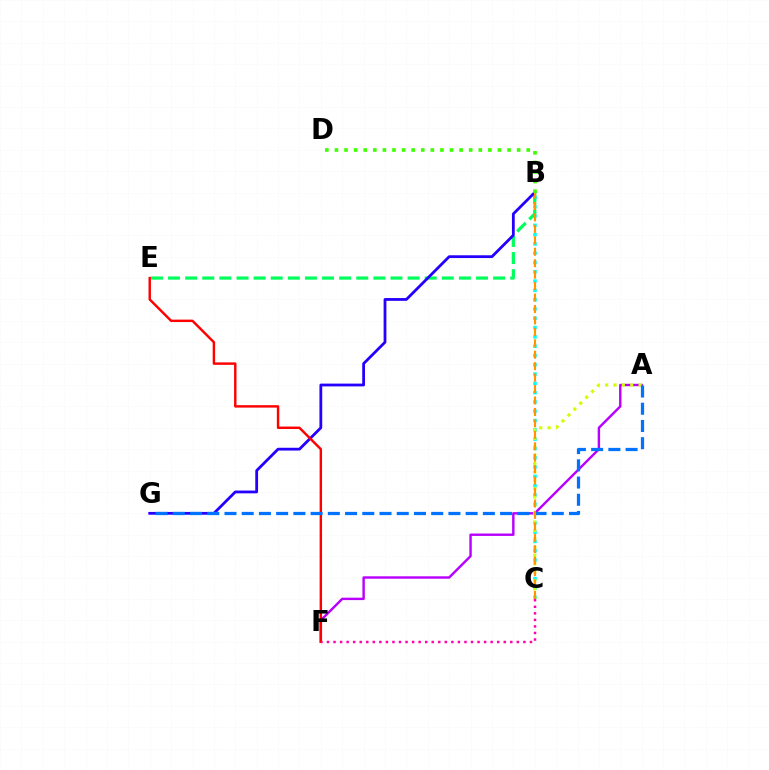{('B', 'C'): [{'color': '#00fff6', 'line_style': 'dotted', 'thickness': 2.53}, {'color': '#ff9400', 'line_style': 'dashed', 'thickness': 1.55}], ('B', 'E'): [{'color': '#00ff5c', 'line_style': 'dashed', 'thickness': 2.32}], ('A', 'F'): [{'color': '#b900ff', 'line_style': 'solid', 'thickness': 1.74}], ('B', 'G'): [{'color': '#2500ff', 'line_style': 'solid', 'thickness': 2.01}], ('E', 'F'): [{'color': '#ff0000', 'line_style': 'solid', 'thickness': 1.75}], ('A', 'C'): [{'color': '#d1ff00', 'line_style': 'dotted', 'thickness': 2.27}], ('A', 'G'): [{'color': '#0074ff', 'line_style': 'dashed', 'thickness': 2.34}], ('C', 'F'): [{'color': '#ff00ac', 'line_style': 'dotted', 'thickness': 1.78}], ('B', 'D'): [{'color': '#3dff00', 'line_style': 'dotted', 'thickness': 2.61}]}